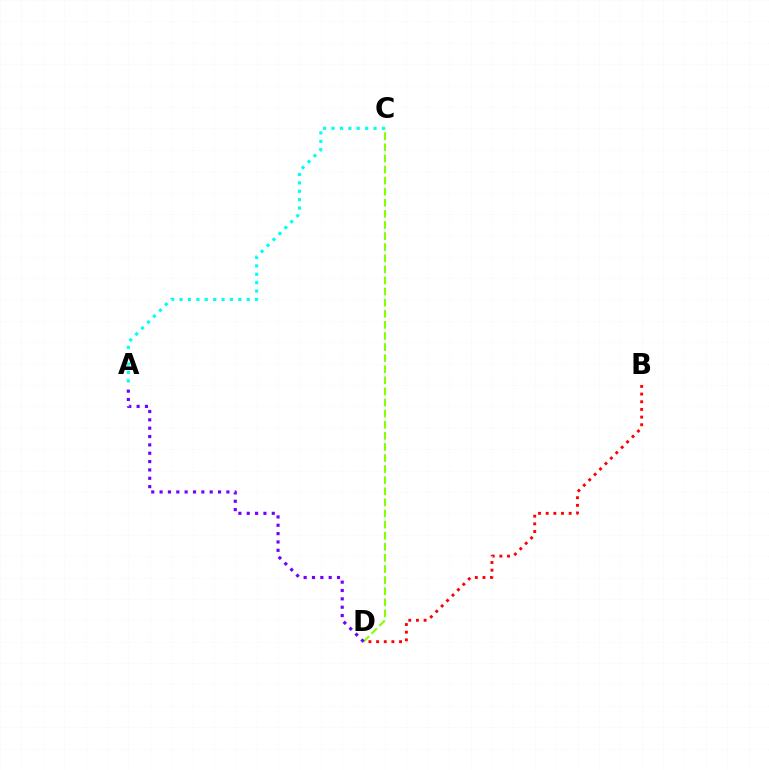{('A', 'C'): [{'color': '#00fff6', 'line_style': 'dotted', 'thickness': 2.28}], ('C', 'D'): [{'color': '#84ff00', 'line_style': 'dashed', 'thickness': 1.51}], ('A', 'D'): [{'color': '#7200ff', 'line_style': 'dotted', 'thickness': 2.27}], ('B', 'D'): [{'color': '#ff0000', 'line_style': 'dotted', 'thickness': 2.08}]}